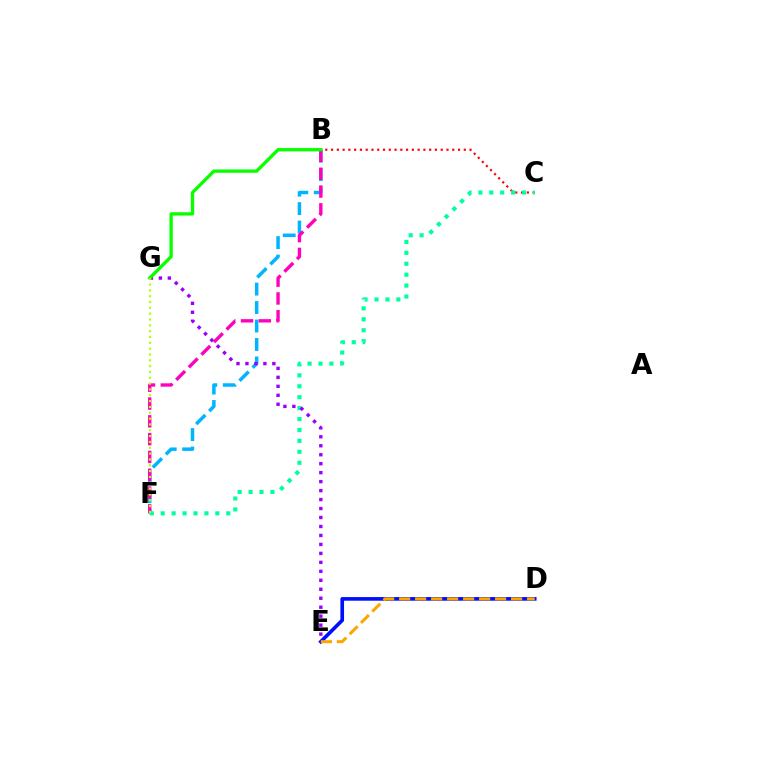{('D', 'E'): [{'color': '#0010ff', 'line_style': 'solid', 'thickness': 2.62}, {'color': '#ffa500', 'line_style': 'dashed', 'thickness': 2.17}], ('B', 'F'): [{'color': '#00b5ff', 'line_style': 'dashed', 'thickness': 2.51}, {'color': '#ff00bd', 'line_style': 'dashed', 'thickness': 2.42}], ('B', 'C'): [{'color': '#ff0000', 'line_style': 'dotted', 'thickness': 1.57}], ('C', 'F'): [{'color': '#00ff9d', 'line_style': 'dotted', 'thickness': 2.97}], ('E', 'G'): [{'color': '#9b00ff', 'line_style': 'dotted', 'thickness': 2.44}], ('B', 'G'): [{'color': '#08ff00', 'line_style': 'solid', 'thickness': 2.39}], ('F', 'G'): [{'color': '#b3ff00', 'line_style': 'dotted', 'thickness': 1.58}]}